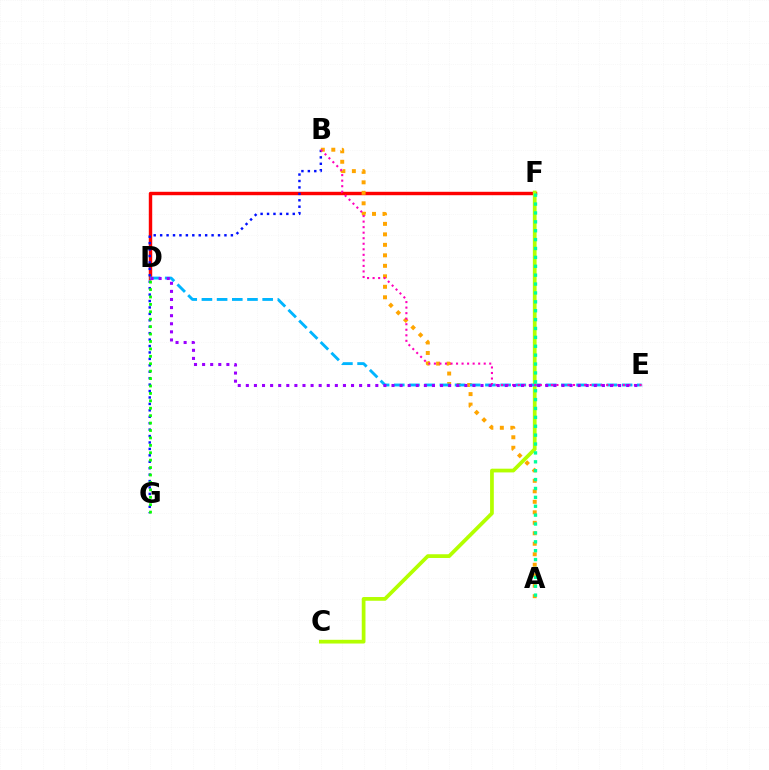{('D', 'F'): [{'color': '#ff0000', 'line_style': 'solid', 'thickness': 2.46}], ('C', 'F'): [{'color': '#b3ff00', 'line_style': 'solid', 'thickness': 2.69}], ('B', 'G'): [{'color': '#0010ff', 'line_style': 'dotted', 'thickness': 1.75}], ('A', 'B'): [{'color': '#ffa500', 'line_style': 'dotted', 'thickness': 2.85}], ('D', 'E'): [{'color': '#00b5ff', 'line_style': 'dashed', 'thickness': 2.06}, {'color': '#9b00ff', 'line_style': 'dotted', 'thickness': 2.2}], ('B', 'E'): [{'color': '#ff00bd', 'line_style': 'dotted', 'thickness': 1.5}], ('A', 'F'): [{'color': '#00ff9d', 'line_style': 'dotted', 'thickness': 2.41}], ('D', 'G'): [{'color': '#08ff00', 'line_style': 'dotted', 'thickness': 2.02}]}